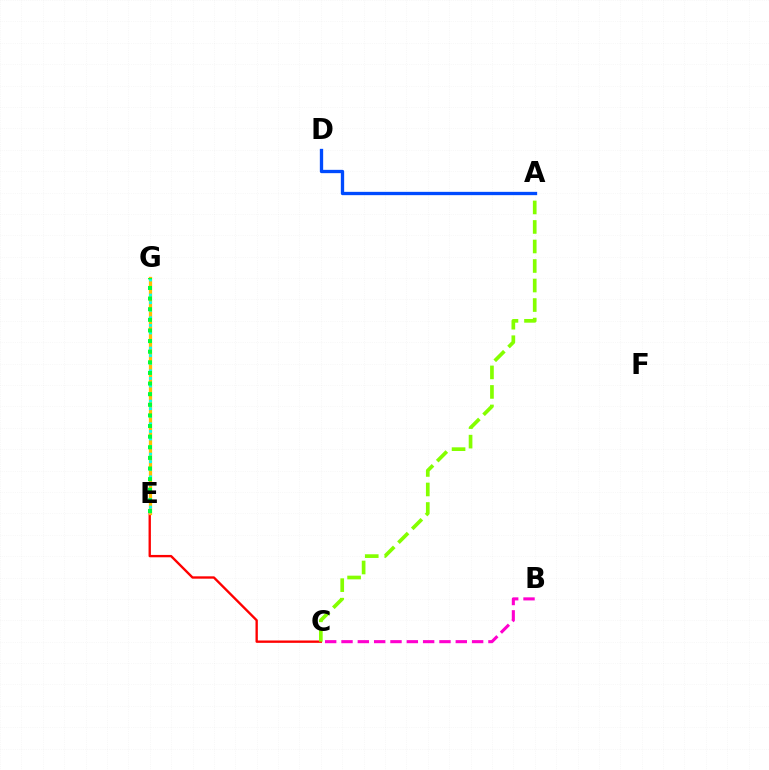{('B', 'C'): [{'color': '#ff00cf', 'line_style': 'dashed', 'thickness': 2.22}], ('C', 'E'): [{'color': '#ff0000', 'line_style': 'solid', 'thickness': 1.7}], ('A', 'C'): [{'color': '#84ff00', 'line_style': 'dashed', 'thickness': 2.65}], ('E', 'G'): [{'color': '#7200ff', 'line_style': 'dotted', 'thickness': 1.83}, {'color': '#ffbd00', 'line_style': 'solid', 'thickness': 2.36}, {'color': '#00fff6', 'line_style': 'dotted', 'thickness': 2.06}, {'color': '#00ff39', 'line_style': 'dotted', 'thickness': 2.89}], ('A', 'D'): [{'color': '#004bff', 'line_style': 'solid', 'thickness': 2.39}]}